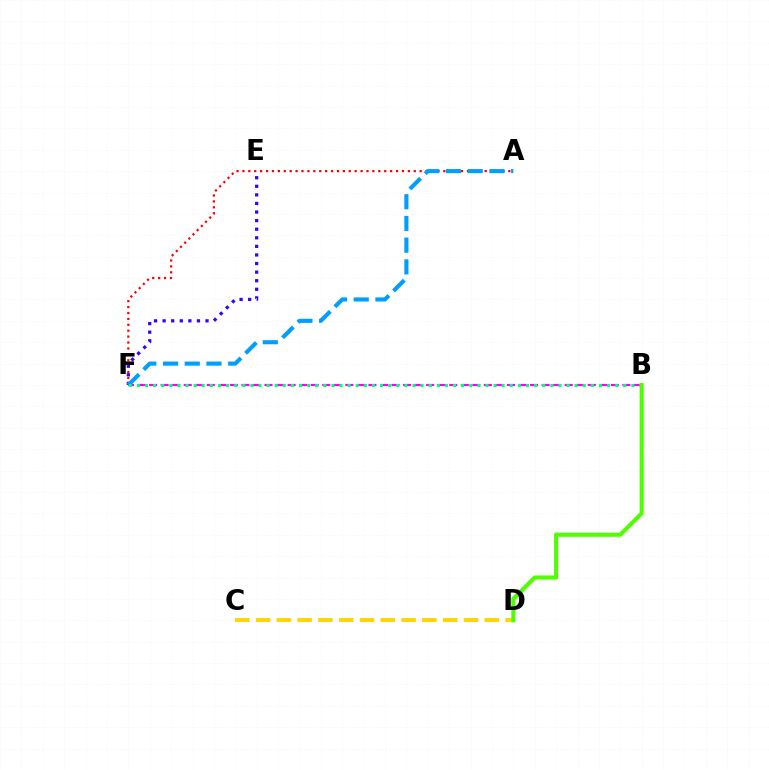{('A', 'F'): [{'color': '#ff0000', 'line_style': 'dotted', 'thickness': 1.61}, {'color': '#009eff', 'line_style': 'dashed', 'thickness': 2.95}], ('E', 'F'): [{'color': '#3700ff', 'line_style': 'dotted', 'thickness': 2.33}], ('B', 'F'): [{'color': '#ff00ed', 'line_style': 'dashed', 'thickness': 1.57}, {'color': '#00ff86', 'line_style': 'dotted', 'thickness': 2.2}], ('C', 'D'): [{'color': '#ffd500', 'line_style': 'dashed', 'thickness': 2.82}], ('B', 'D'): [{'color': '#4fff00', 'line_style': 'solid', 'thickness': 2.96}]}